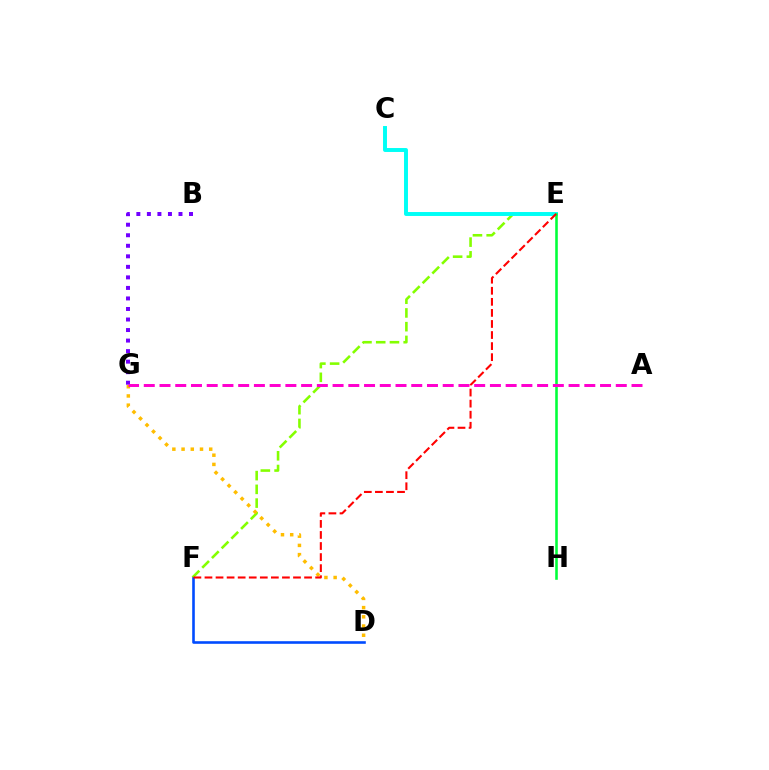{('B', 'G'): [{'color': '#7200ff', 'line_style': 'dotted', 'thickness': 2.86}], ('E', 'F'): [{'color': '#84ff00', 'line_style': 'dashed', 'thickness': 1.87}, {'color': '#ff0000', 'line_style': 'dashed', 'thickness': 1.5}], ('C', 'E'): [{'color': '#00fff6', 'line_style': 'solid', 'thickness': 2.84}], ('D', 'F'): [{'color': '#004bff', 'line_style': 'solid', 'thickness': 1.87}], ('D', 'G'): [{'color': '#ffbd00', 'line_style': 'dotted', 'thickness': 2.5}], ('E', 'H'): [{'color': '#00ff39', 'line_style': 'solid', 'thickness': 1.86}], ('A', 'G'): [{'color': '#ff00cf', 'line_style': 'dashed', 'thickness': 2.14}]}